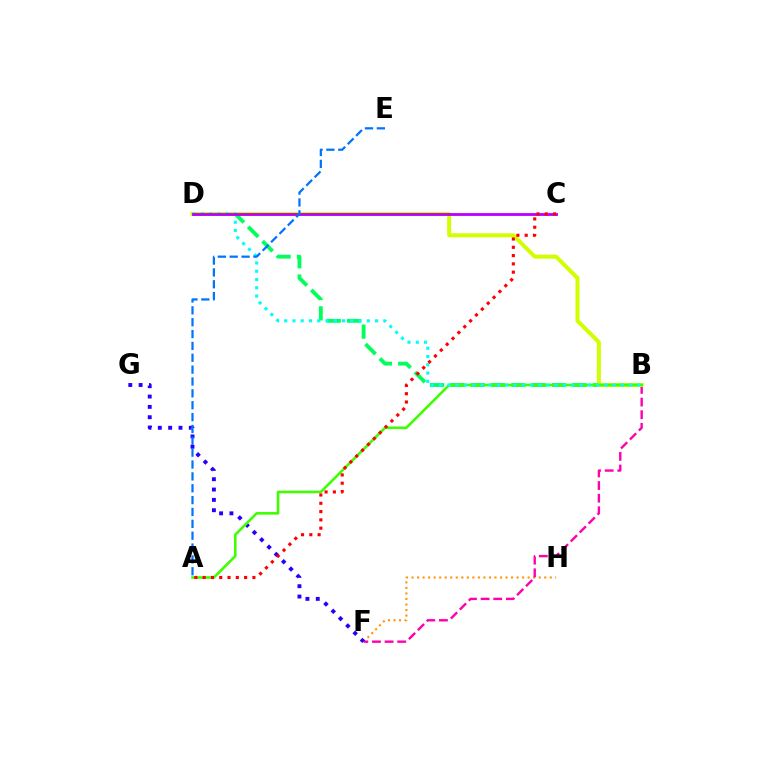{('F', 'H'): [{'color': '#ff9400', 'line_style': 'dotted', 'thickness': 1.5}], ('B', 'F'): [{'color': '#ff00ac', 'line_style': 'dashed', 'thickness': 1.72}], ('F', 'G'): [{'color': '#2500ff', 'line_style': 'dotted', 'thickness': 2.81}], ('B', 'D'): [{'color': '#00ff5c', 'line_style': 'dashed', 'thickness': 2.76}, {'color': '#d1ff00', 'line_style': 'solid', 'thickness': 2.89}, {'color': '#00fff6', 'line_style': 'dotted', 'thickness': 2.24}], ('A', 'B'): [{'color': '#3dff00', 'line_style': 'solid', 'thickness': 1.87}], ('C', 'D'): [{'color': '#b900ff', 'line_style': 'solid', 'thickness': 2.04}], ('A', 'C'): [{'color': '#ff0000', 'line_style': 'dotted', 'thickness': 2.25}], ('A', 'E'): [{'color': '#0074ff', 'line_style': 'dashed', 'thickness': 1.61}]}